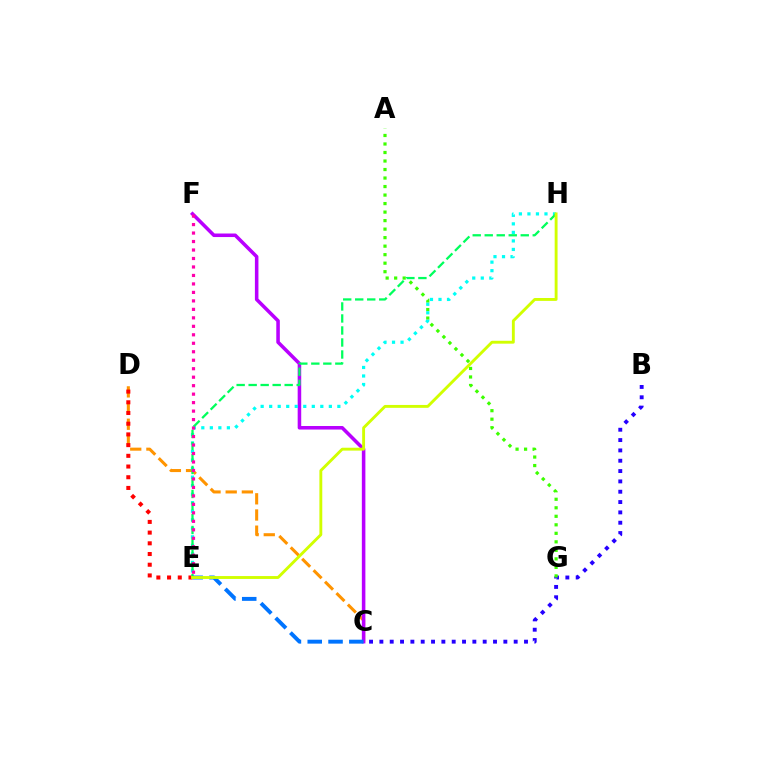{('B', 'C'): [{'color': '#2500ff', 'line_style': 'dotted', 'thickness': 2.81}], ('A', 'G'): [{'color': '#3dff00', 'line_style': 'dotted', 'thickness': 2.31}], ('C', 'D'): [{'color': '#ff9400', 'line_style': 'dashed', 'thickness': 2.2}], ('C', 'F'): [{'color': '#b900ff', 'line_style': 'solid', 'thickness': 2.55}], ('E', 'H'): [{'color': '#00fff6', 'line_style': 'dotted', 'thickness': 2.32}, {'color': '#00ff5c', 'line_style': 'dashed', 'thickness': 1.63}, {'color': '#d1ff00', 'line_style': 'solid', 'thickness': 2.07}], ('D', 'E'): [{'color': '#ff0000', 'line_style': 'dotted', 'thickness': 2.91}], ('C', 'E'): [{'color': '#0074ff', 'line_style': 'dashed', 'thickness': 2.83}], ('E', 'F'): [{'color': '#ff00ac', 'line_style': 'dotted', 'thickness': 2.3}]}